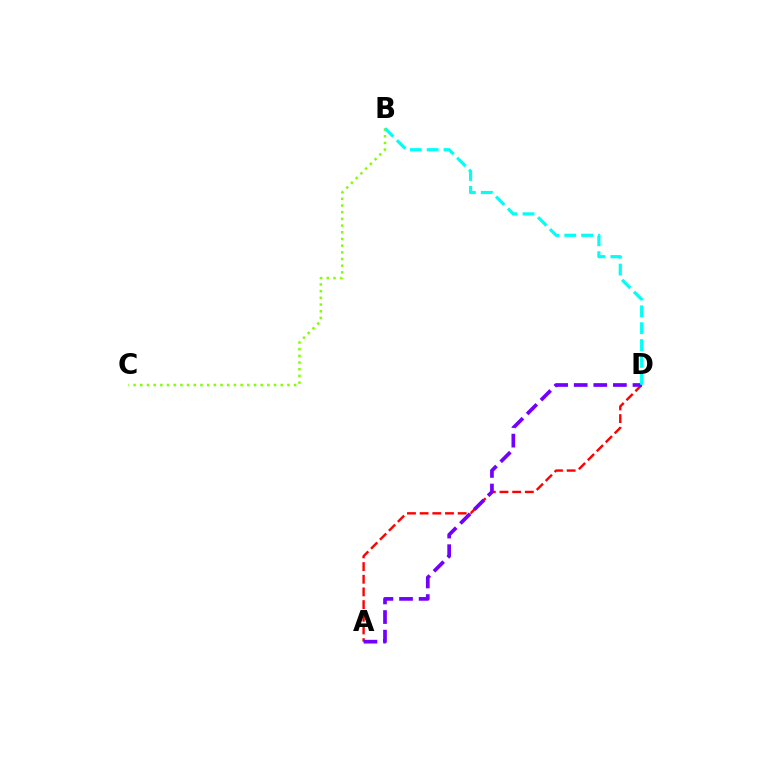{('A', 'D'): [{'color': '#ff0000', 'line_style': 'dashed', 'thickness': 1.72}, {'color': '#7200ff', 'line_style': 'dashed', 'thickness': 2.66}], ('B', 'C'): [{'color': '#84ff00', 'line_style': 'dotted', 'thickness': 1.82}], ('B', 'D'): [{'color': '#00fff6', 'line_style': 'dashed', 'thickness': 2.29}]}